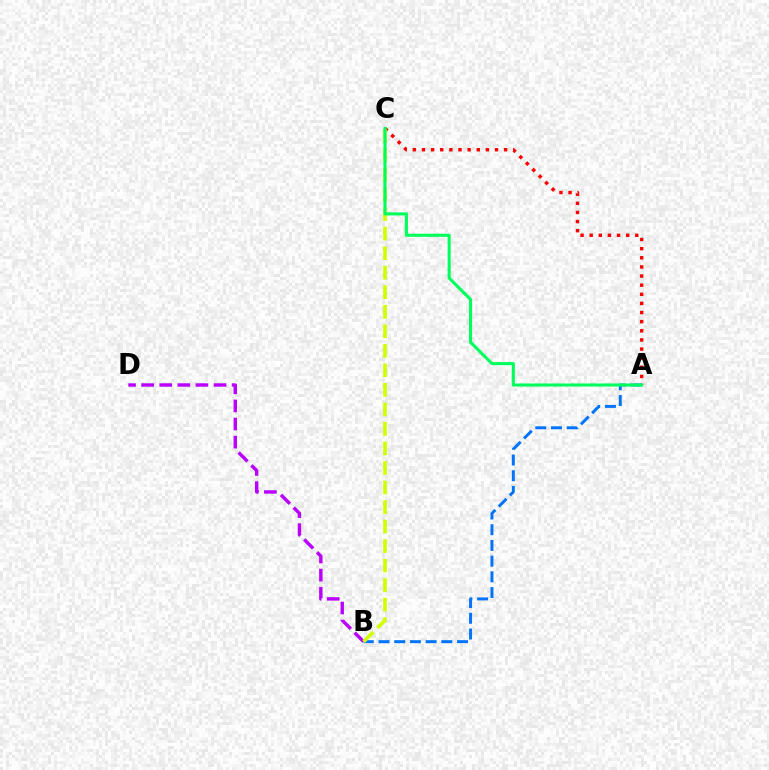{('A', 'B'): [{'color': '#0074ff', 'line_style': 'dashed', 'thickness': 2.13}], ('A', 'C'): [{'color': '#ff0000', 'line_style': 'dotted', 'thickness': 2.48}, {'color': '#00ff5c', 'line_style': 'solid', 'thickness': 2.22}], ('B', 'D'): [{'color': '#b900ff', 'line_style': 'dashed', 'thickness': 2.46}], ('B', 'C'): [{'color': '#d1ff00', 'line_style': 'dashed', 'thickness': 2.65}]}